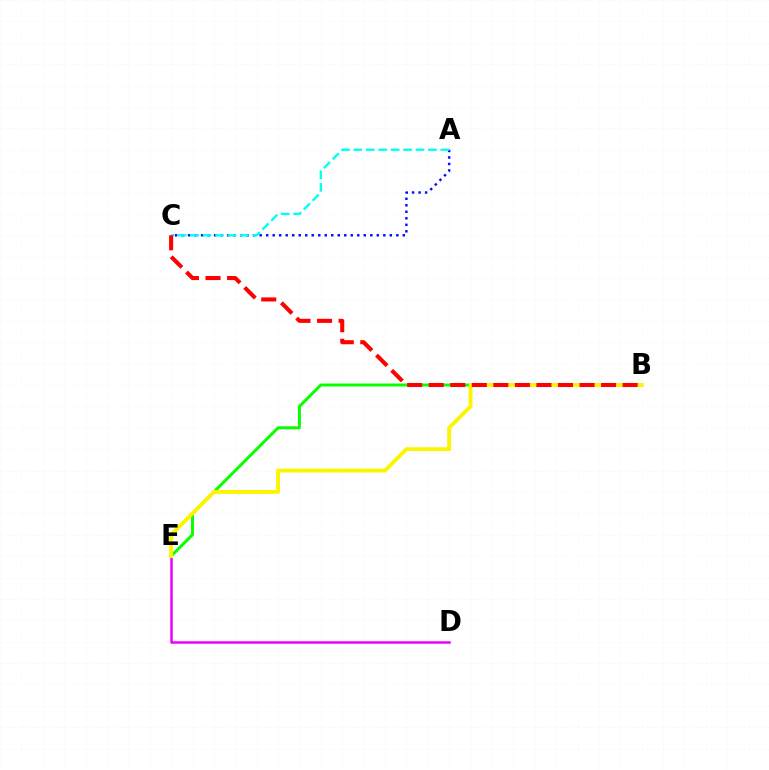{('D', 'E'): [{'color': '#ee00ff', 'line_style': 'solid', 'thickness': 1.8}], ('B', 'E'): [{'color': '#08ff00', 'line_style': 'solid', 'thickness': 2.13}, {'color': '#fcf500', 'line_style': 'solid', 'thickness': 2.79}], ('A', 'C'): [{'color': '#0010ff', 'line_style': 'dotted', 'thickness': 1.77}, {'color': '#00fff6', 'line_style': 'dashed', 'thickness': 1.69}], ('B', 'C'): [{'color': '#ff0000', 'line_style': 'dashed', 'thickness': 2.93}]}